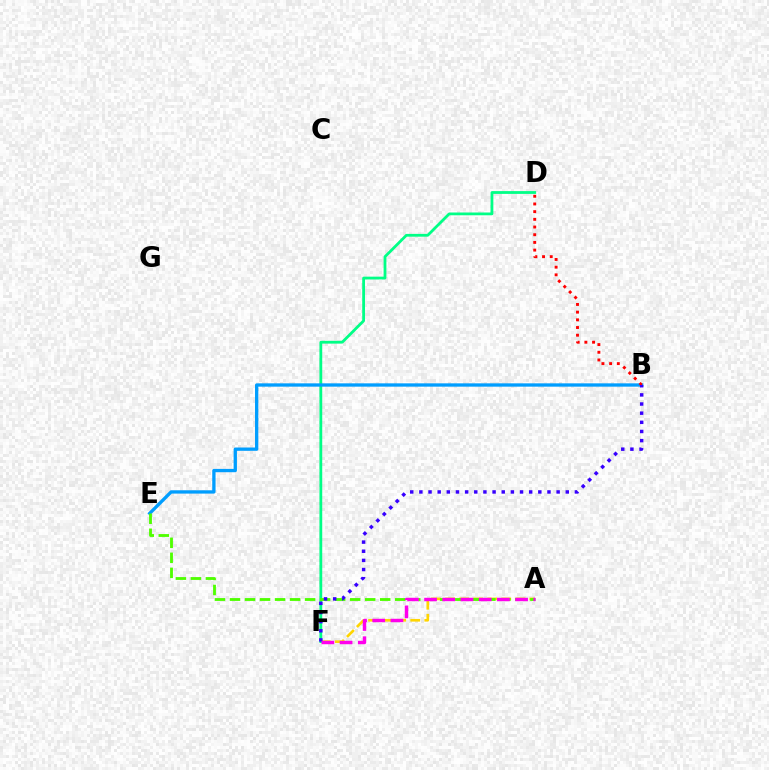{('A', 'F'): [{'color': '#ffd500', 'line_style': 'dashed', 'thickness': 1.91}, {'color': '#ff00ed', 'line_style': 'dashed', 'thickness': 2.47}], ('D', 'F'): [{'color': '#00ff86', 'line_style': 'solid', 'thickness': 2.01}], ('B', 'E'): [{'color': '#009eff', 'line_style': 'solid', 'thickness': 2.39}], ('B', 'D'): [{'color': '#ff0000', 'line_style': 'dotted', 'thickness': 2.09}], ('A', 'E'): [{'color': '#4fff00', 'line_style': 'dashed', 'thickness': 2.04}], ('B', 'F'): [{'color': '#3700ff', 'line_style': 'dotted', 'thickness': 2.49}]}